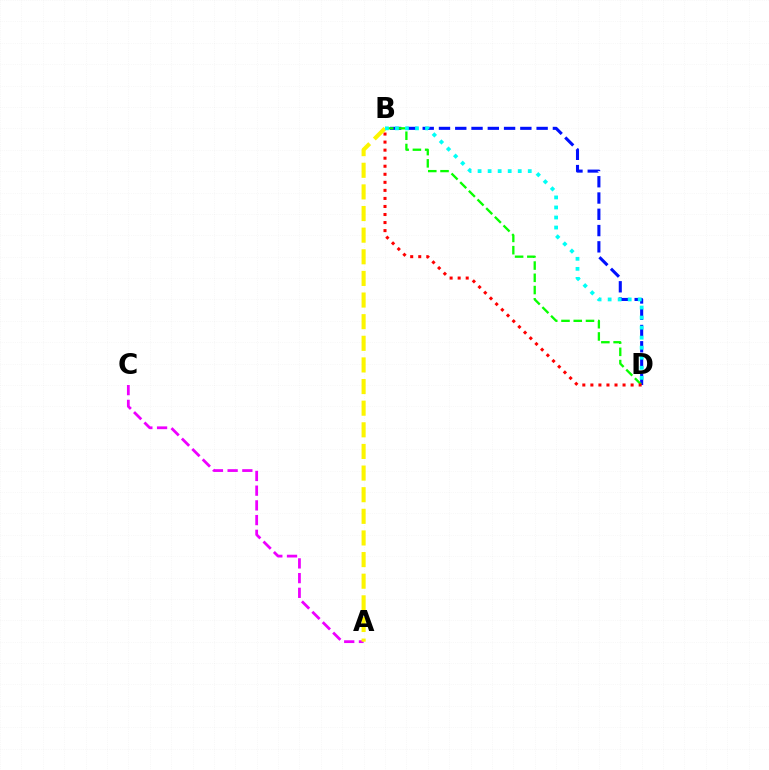{('B', 'D'): [{'color': '#0010ff', 'line_style': 'dashed', 'thickness': 2.21}, {'color': '#08ff00', 'line_style': 'dashed', 'thickness': 1.66}, {'color': '#ff0000', 'line_style': 'dotted', 'thickness': 2.19}, {'color': '#00fff6', 'line_style': 'dotted', 'thickness': 2.73}], ('A', 'C'): [{'color': '#ee00ff', 'line_style': 'dashed', 'thickness': 2.0}], ('A', 'B'): [{'color': '#fcf500', 'line_style': 'dashed', 'thickness': 2.94}]}